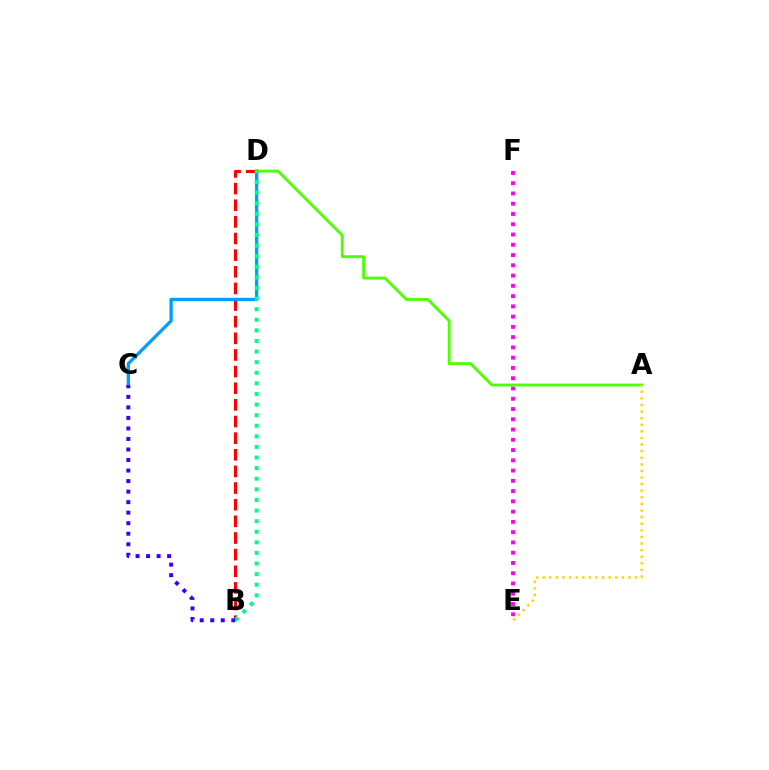{('E', 'F'): [{'color': '#ff00ed', 'line_style': 'dotted', 'thickness': 2.79}], ('B', 'D'): [{'color': '#ff0000', 'line_style': 'dashed', 'thickness': 2.26}, {'color': '#00ff86', 'line_style': 'dotted', 'thickness': 2.88}], ('C', 'D'): [{'color': '#009eff', 'line_style': 'solid', 'thickness': 2.37}], ('A', 'D'): [{'color': '#4fff00', 'line_style': 'solid', 'thickness': 2.05}], ('A', 'E'): [{'color': '#ffd500', 'line_style': 'dotted', 'thickness': 1.79}], ('B', 'C'): [{'color': '#3700ff', 'line_style': 'dotted', 'thickness': 2.86}]}